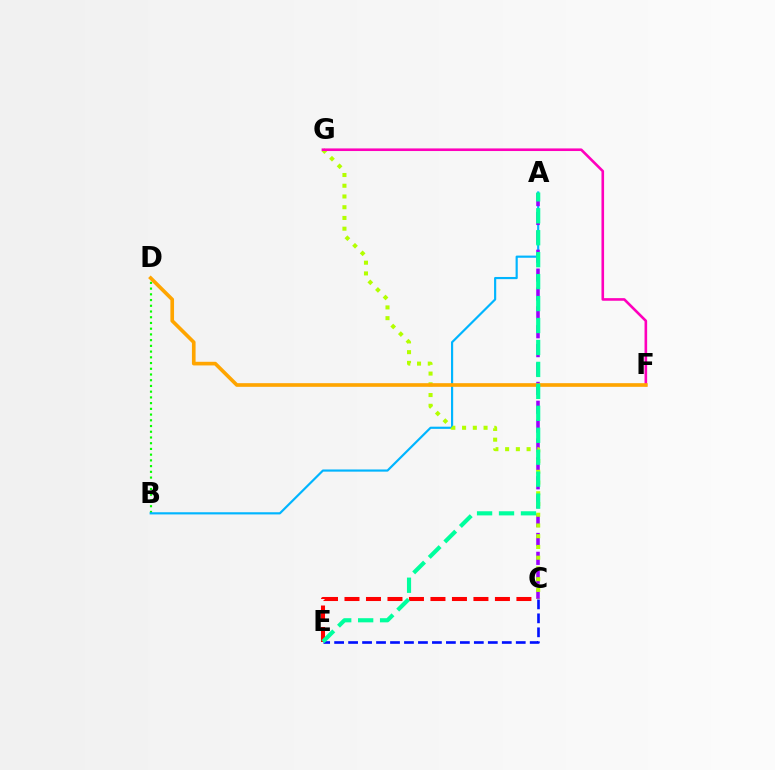{('B', 'D'): [{'color': '#08ff00', 'line_style': 'dotted', 'thickness': 1.56}], ('A', 'B'): [{'color': '#00b5ff', 'line_style': 'solid', 'thickness': 1.56}], ('C', 'E'): [{'color': '#ff0000', 'line_style': 'dashed', 'thickness': 2.92}, {'color': '#0010ff', 'line_style': 'dashed', 'thickness': 1.9}], ('A', 'C'): [{'color': '#9b00ff', 'line_style': 'dashed', 'thickness': 2.56}], ('C', 'G'): [{'color': '#b3ff00', 'line_style': 'dotted', 'thickness': 2.92}], ('F', 'G'): [{'color': '#ff00bd', 'line_style': 'solid', 'thickness': 1.88}], ('D', 'F'): [{'color': '#ffa500', 'line_style': 'solid', 'thickness': 2.63}], ('A', 'E'): [{'color': '#00ff9d', 'line_style': 'dashed', 'thickness': 2.98}]}